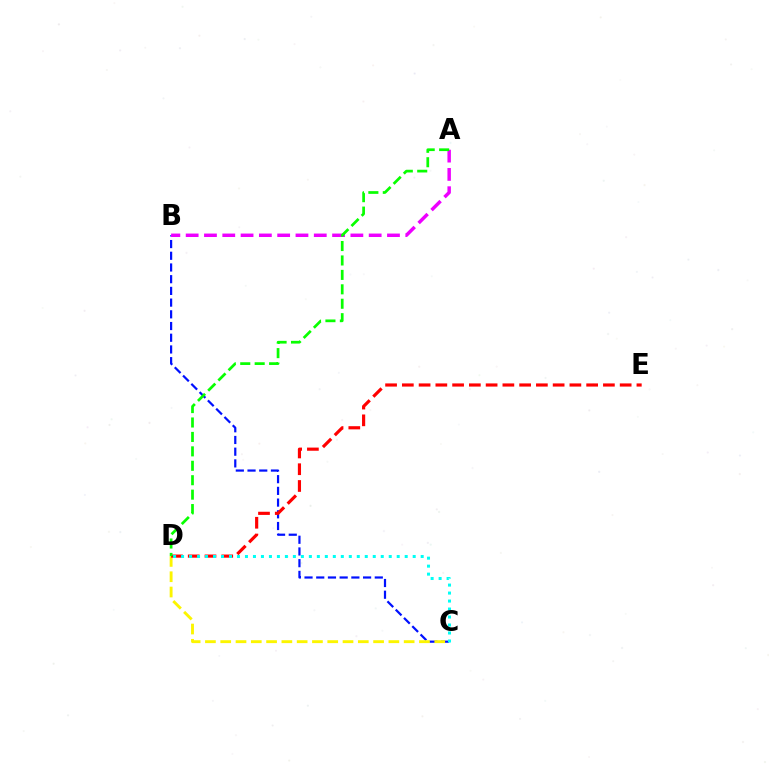{('B', 'C'): [{'color': '#0010ff', 'line_style': 'dashed', 'thickness': 1.59}], ('C', 'D'): [{'color': '#fcf500', 'line_style': 'dashed', 'thickness': 2.08}, {'color': '#00fff6', 'line_style': 'dotted', 'thickness': 2.17}], ('D', 'E'): [{'color': '#ff0000', 'line_style': 'dashed', 'thickness': 2.28}], ('A', 'B'): [{'color': '#ee00ff', 'line_style': 'dashed', 'thickness': 2.49}], ('A', 'D'): [{'color': '#08ff00', 'line_style': 'dashed', 'thickness': 1.96}]}